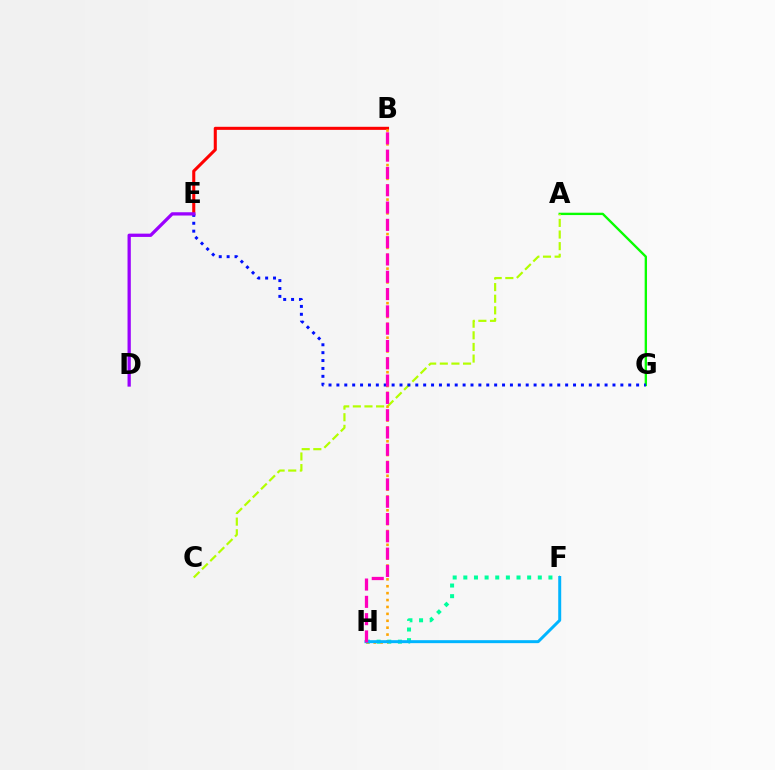{('A', 'G'): [{'color': '#08ff00', 'line_style': 'solid', 'thickness': 1.69}], ('A', 'C'): [{'color': '#b3ff00', 'line_style': 'dashed', 'thickness': 1.58}], ('B', 'E'): [{'color': '#ff0000', 'line_style': 'solid', 'thickness': 2.21}], ('F', 'H'): [{'color': '#00ff9d', 'line_style': 'dotted', 'thickness': 2.89}, {'color': '#00b5ff', 'line_style': 'solid', 'thickness': 2.14}], ('B', 'H'): [{'color': '#ffa500', 'line_style': 'dotted', 'thickness': 1.88}, {'color': '#ff00bd', 'line_style': 'dashed', 'thickness': 2.35}], ('E', 'G'): [{'color': '#0010ff', 'line_style': 'dotted', 'thickness': 2.14}], ('D', 'E'): [{'color': '#9b00ff', 'line_style': 'solid', 'thickness': 2.36}]}